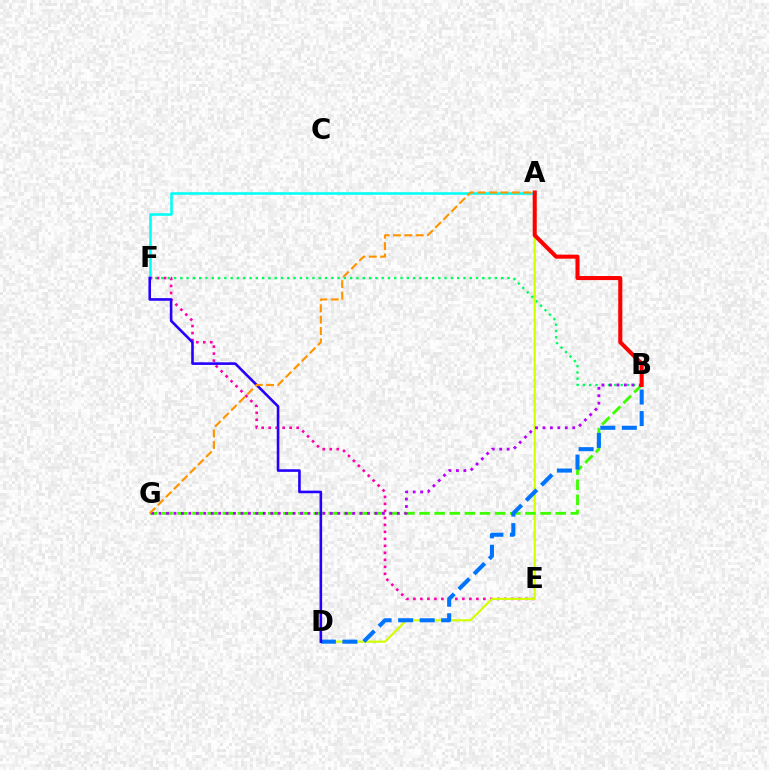{('A', 'F'): [{'color': '#00fff6', 'line_style': 'solid', 'thickness': 1.84}], ('B', 'F'): [{'color': '#00ff5c', 'line_style': 'dotted', 'thickness': 1.71}], ('E', 'F'): [{'color': '#ff00ac', 'line_style': 'dotted', 'thickness': 1.9}], ('A', 'D'): [{'color': '#d1ff00', 'line_style': 'solid', 'thickness': 1.56}], ('B', 'G'): [{'color': '#3dff00', 'line_style': 'dashed', 'thickness': 2.06}, {'color': '#b900ff', 'line_style': 'dotted', 'thickness': 2.02}], ('B', 'D'): [{'color': '#0074ff', 'line_style': 'dashed', 'thickness': 2.93}], ('D', 'F'): [{'color': '#2500ff', 'line_style': 'solid', 'thickness': 1.87}], ('A', 'B'): [{'color': '#ff0000', 'line_style': 'solid', 'thickness': 2.93}], ('A', 'G'): [{'color': '#ff9400', 'line_style': 'dashed', 'thickness': 1.55}]}